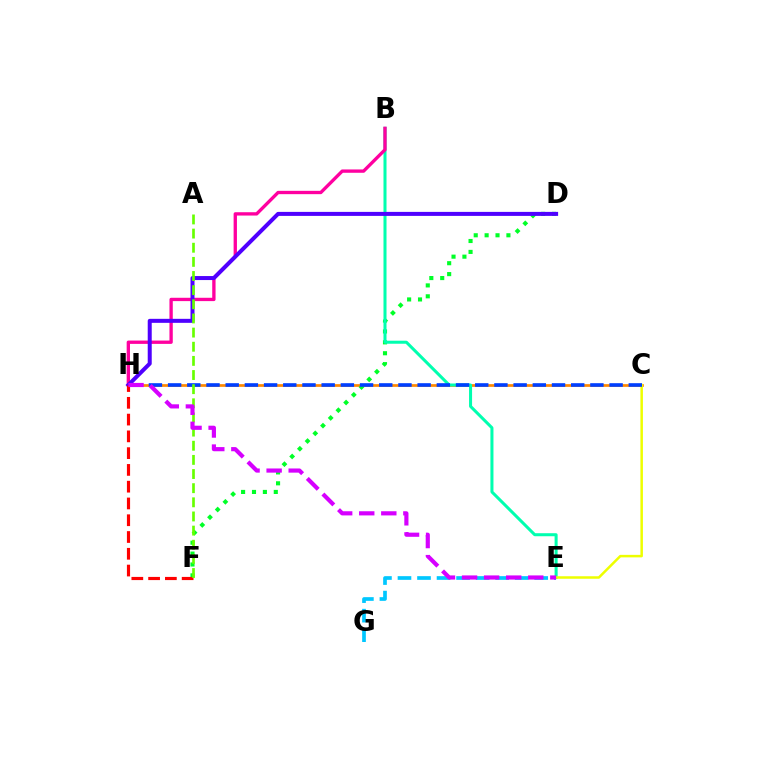{('C', 'H'): [{'color': '#ff8800', 'line_style': 'solid', 'thickness': 1.95}, {'color': '#003fff', 'line_style': 'dashed', 'thickness': 2.61}], ('D', 'F'): [{'color': '#00ff27', 'line_style': 'dotted', 'thickness': 2.96}], ('E', 'G'): [{'color': '#00c7ff', 'line_style': 'dashed', 'thickness': 2.65}], ('B', 'E'): [{'color': '#00ffaf', 'line_style': 'solid', 'thickness': 2.18}], ('B', 'H'): [{'color': '#ff00a0', 'line_style': 'solid', 'thickness': 2.4}], ('C', 'E'): [{'color': '#eeff00', 'line_style': 'solid', 'thickness': 1.81}], ('D', 'H'): [{'color': '#4f00ff', 'line_style': 'solid', 'thickness': 2.89}], ('F', 'H'): [{'color': '#ff0000', 'line_style': 'dashed', 'thickness': 2.28}], ('A', 'F'): [{'color': '#66ff00', 'line_style': 'dashed', 'thickness': 1.92}], ('E', 'H'): [{'color': '#d600ff', 'line_style': 'dashed', 'thickness': 3.0}]}